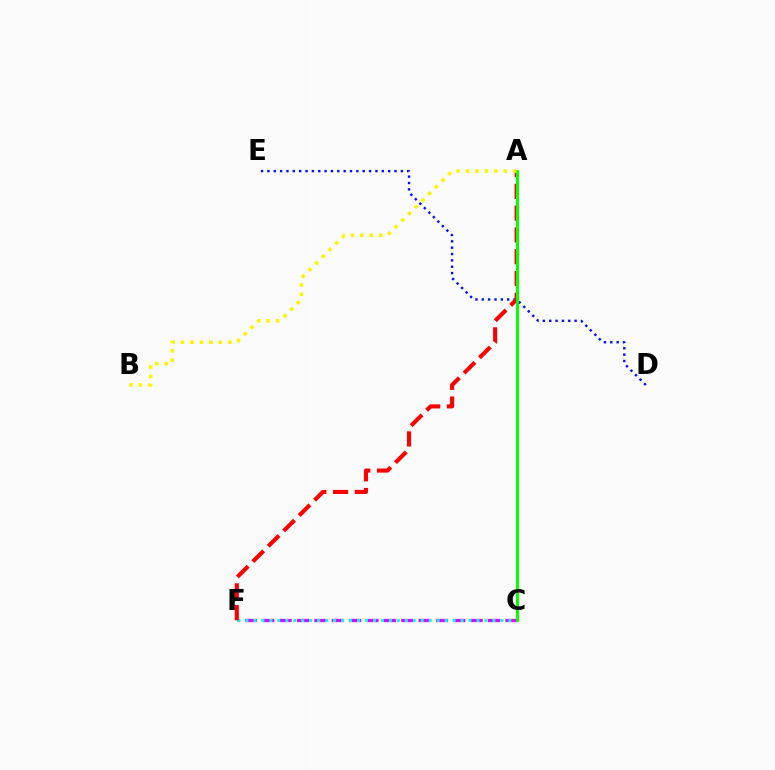{('C', 'F'): [{'color': '#ee00ff', 'line_style': 'dashed', 'thickness': 2.36}, {'color': '#00fff6', 'line_style': 'dotted', 'thickness': 2.16}], ('D', 'E'): [{'color': '#0010ff', 'line_style': 'dotted', 'thickness': 1.73}], ('A', 'F'): [{'color': '#ff0000', 'line_style': 'dashed', 'thickness': 2.96}], ('A', 'C'): [{'color': '#08ff00', 'line_style': 'solid', 'thickness': 2.16}], ('A', 'B'): [{'color': '#fcf500', 'line_style': 'dotted', 'thickness': 2.56}]}